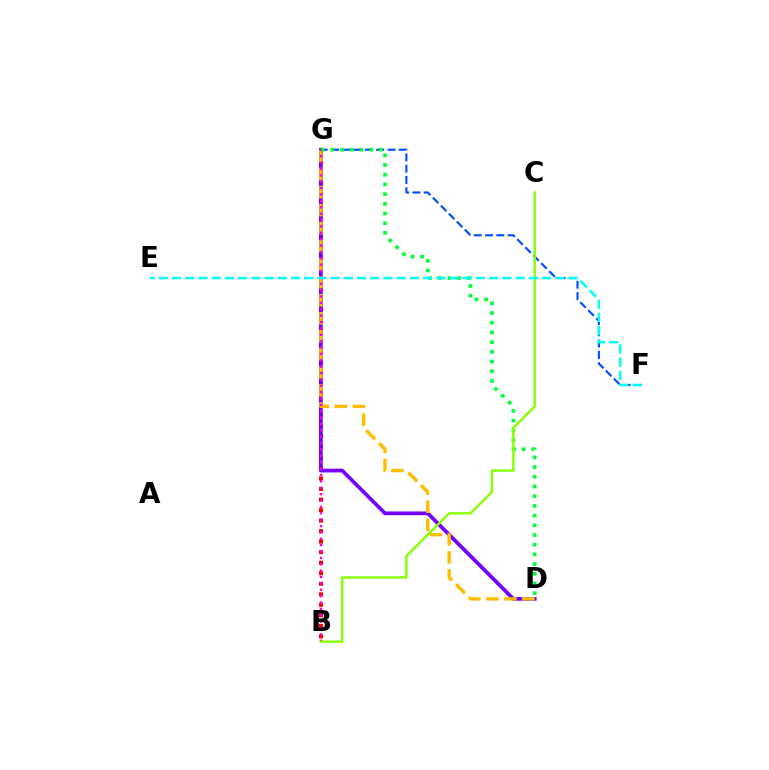{('F', 'G'): [{'color': '#004bff', 'line_style': 'dashed', 'thickness': 1.53}], ('B', 'G'): [{'color': '#ff0000', 'line_style': 'dotted', 'thickness': 2.86}, {'color': '#ff00cf', 'line_style': 'dotted', 'thickness': 1.73}], ('D', 'G'): [{'color': '#7200ff', 'line_style': 'solid', 'thickness': 2.68}, {'color': '#ffbd00', 'line_style': 'dashed', 'thickness': 2.45}, {'color': '#00ff39', 'line_style': 'dotted', 'thickness': 2.64}], ('B', 'C'): [{'color': '#84ff00', 'line_style': 'solid', 'thickness': 1.72}], ('E', 'F'): [{'color': '#00fff6', 'line_style': 'dashed', 'thickness': 1.79}]}